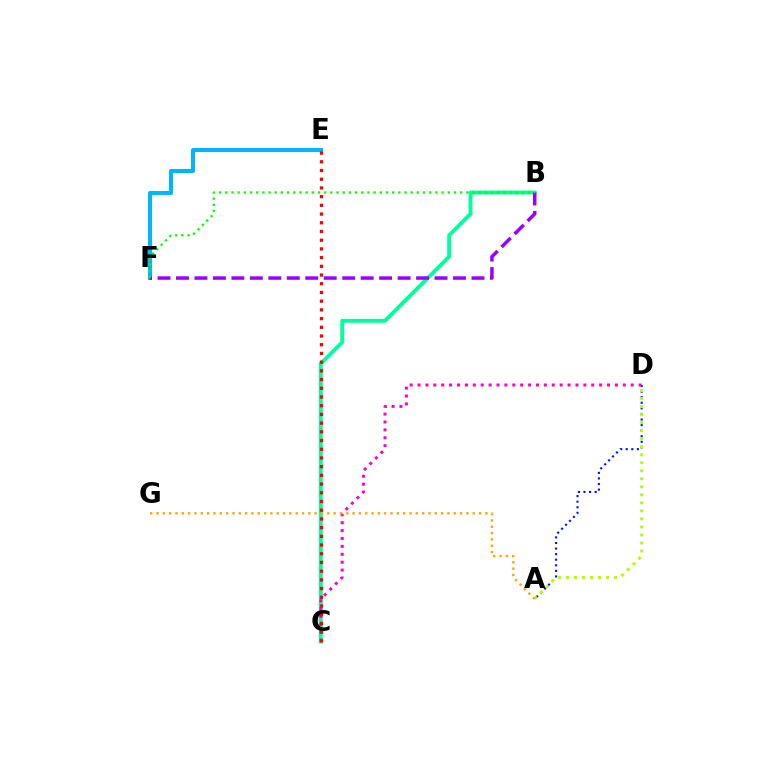{('E', 'F'): [{'color': '#00b5ff', 'line_style': 'solid', 'thickness': 2.86}], ('B', 'C'): [{'color': '#00ff9d', 'line_style': 'solid', 'thickness': 2.79}], ('A', 'D'): [{'color': '#0010ff', 'line_style': 'dotted', 'thickness': 1.51}, {'color': '#b3ff00', 'line_style': 'dotted', 'thickness': 2.18}], ('C', 'D'): [{'color': '#ff00bd', 'line_style': 'dotted', 'thickness': 2.15}], ('B', 'F'): [{'color': '#9b00ff', 'line_style': 'dashed', 'thickness': 2.51}, {'color': '#08ff00', 'line_style': 'dotted', 'thickness': 1.68}], ('A', 'G'): [{'color': '#ffa500', 'line_style': 'dotted', 'thickness': 1.72}], ('C', 'E'): [{'color': '#ff0000', 'line_style': 'dotted', 'thickness': 2.37}]}